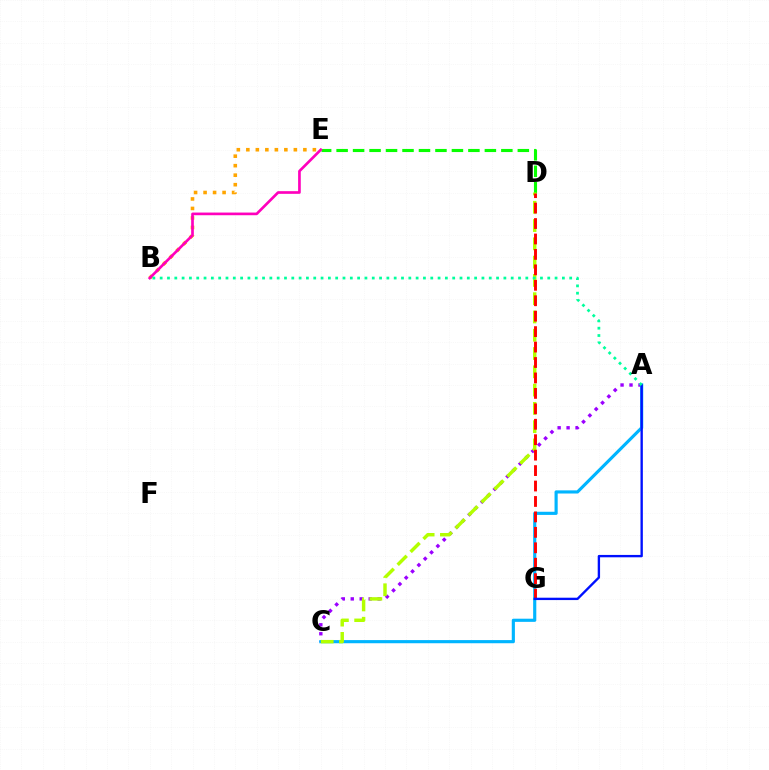{('D', 'E'): [{'color': '#08ff00', 'line_style': 'dashed', 'thickness': 2.24}], ('A', 'C'): [{'color': '#9b00ff', 'line_style': 'dotted', 'thickness': 2.43}, {'color': '#00b5ff', 'line_style': 'solid', 'thickness': 2.27}], ('B', 'E'): [{'color': '#ffa500', 'line_style': 'dotted', 'thickness': 2.58}, {'color': '#ff00bd', 'line_style': 'solid', 'thickness': 1.92}], ('C', 'D'): [{'color': '#b3ff00', 'line_style': 'dashed', 'thickness': 2.48}], ('D', 'G'): [{'color': '#ff0000', 'line_style': 'dashed', 'thickness': 2.1}], ('A', 'G'): [{'color': '#0010ff', 'line_style': 'solid', 'thickness': 1.7}], ('A', 'B'): [{'color': '#00ff9d', 'line_style': 'dotted', 'thickness': 1.99}]}